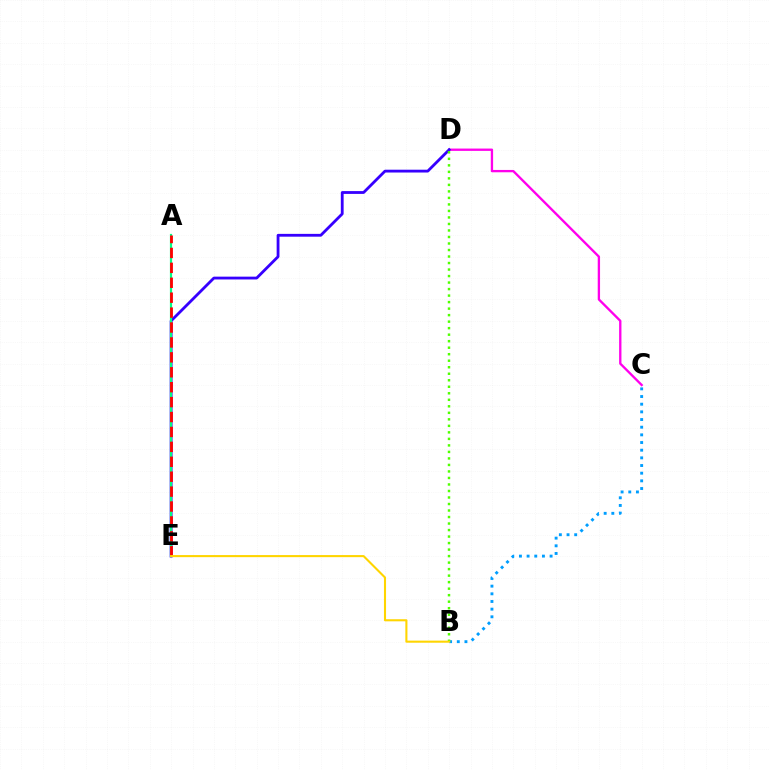{('B', 'C'): [{'color': '#009eff', 'line_style': 'dotted', 'thickness': 2.08}], ('C', 'D'): [{'color': '#ff00ed', 'line_style': 'solid', 'thickness': 1.68}], ('D', 'E'): [{'color': '#3700ff', 'line_style': 'solid', 'thickness': 2.03}], ('A', 'E'): [{'color': '#00ff86', 'line_style': 'solid', 'thickness': 1.58}, {'color': '#ff0000', 'line_style': 'dashed', 'thickness': 2.03}], ('B', 'D'): [{'color': '#4fff00', 'line_style': 'dotted', 'thickness': 1.77}], ('B', 'E'): [{'color': '#ffd500', 'line_style': 'solid', 'thickness': 1.51}]}